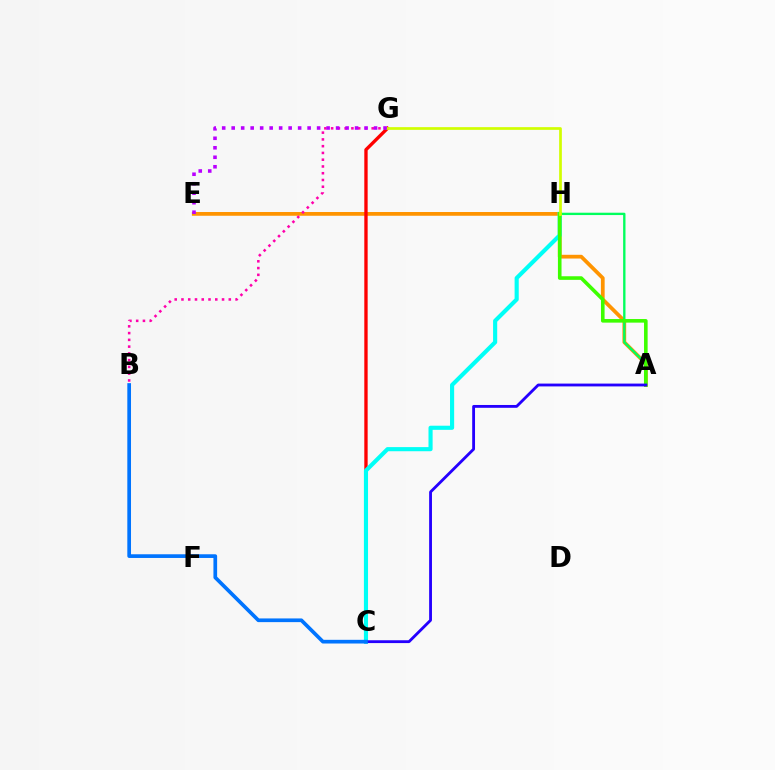{('A', 'E'): [{'color': '#ff9400', 'line_style': 'solid', 'thickness': 2.7}], ('C', 'G'): [{'color': '#ff0000', 'line_style': 'solid', 'thickness': 2.41}], ('C', 'H'): [{'color': '#00fff6', 'line_style': 'solid', 'thickness': 2.97}], ('A', 'H'): [{'color': '#00ff5c', 'line_style': 'solid', 'thickness': 1.69}, {'color': '#3dff00', 'line_style': 'solid', 'thickness': 2.59}], ('B', 'G'): [{'color': '#ff00ac', 'line_style': 'dotted', 'thickness': 1.84}], ('A', 'C'): [{'color': '#2500ff', 'line_style': 'solid', 'thickness': 2.04}], ('G', 'H'): [{'color': '#d1ff00', 'line_style': 'solid', 'thickness': 1.95}], ('B', 'C'): [{'color': '#0074ff', 'line_style': 'solid', 'thickness': 2.66}], ('E', 'G'): [{'color': '#b900ff', 'line_style': 'dotted', 'thickness': 2.58}]}